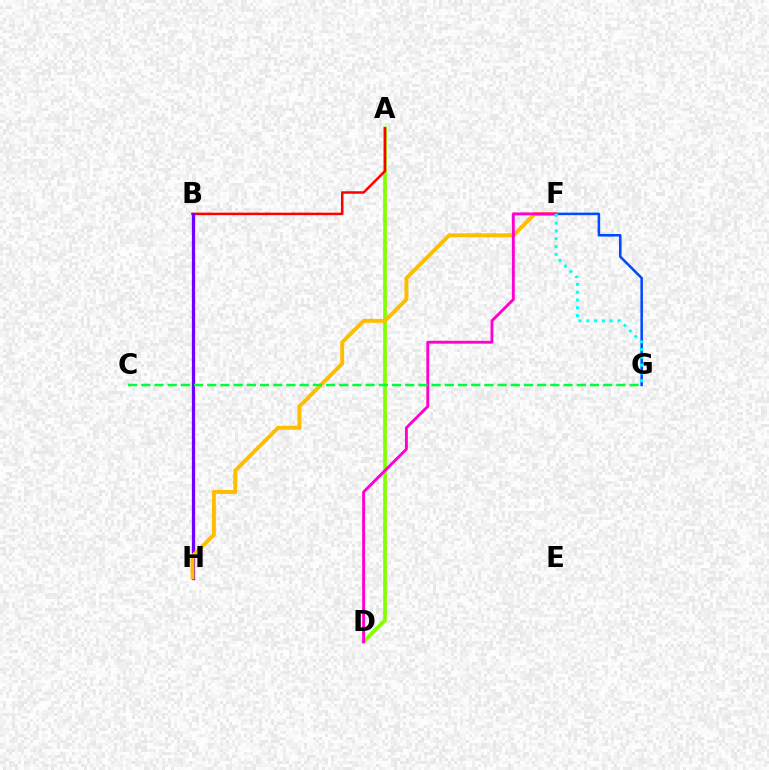{('F', 'G'): [{'color': '#004bff', 'line_style': 'solid', 'thickness': 1.84}, {'color': '#00fff6', 'line_style': 'dotted', 'thickness': 2.12}], ('A', 'D'): [{'color': '#84ff00', 'line_style': 'solid', 'thickness': 2.67}], ('A', 'B'): [{'color': '#ff0000', 'line_style': 'solid', 'thickness': 1.8}], ('B', 'H'): [{'color': '#7200ff', 'line_style': 'solid', 'thickness': 2.34}], ('F', 'H'): [{'color': '#ffbd00', 'line_style': 'solid', 'thickness': 2.82}], ('D', 'F'): [{'color': '#ff00cf', 'line_style': 'solid', 'thickness': 2.09}], ('C', 'G'): [{'color': '#00ff39', 'line_style': 'dashed', 'thickness': 1.79}]}